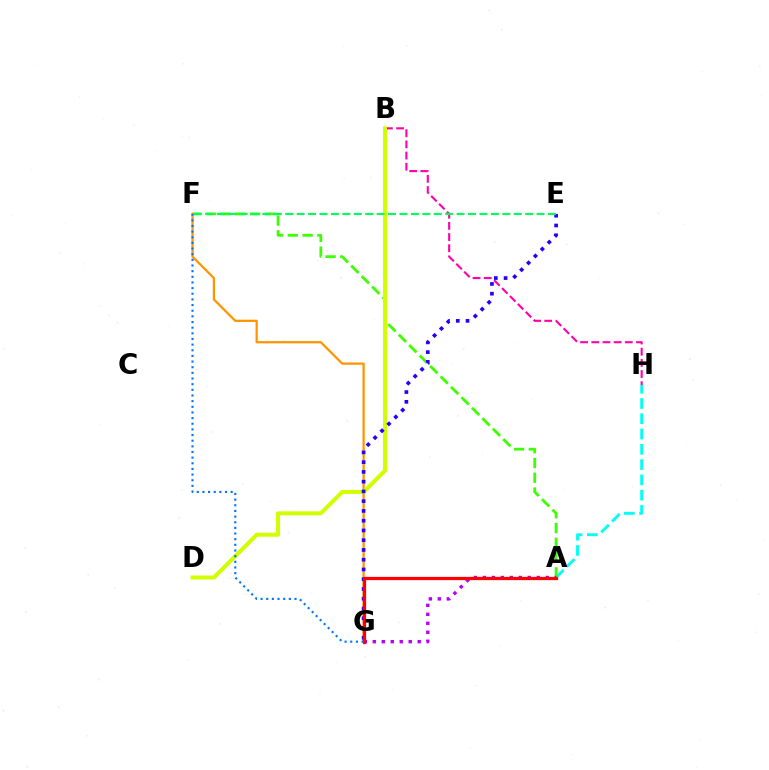{('A', 'H'): [{'color': '#00fff6', 'line_style': 'dashed', 'thickness': 2.08}], ('B', 'H'): [{'color': '#ff00ac', 'line_style': 'dashed', 'thickness': 1.52}], ('A', 'F'): [{'color': '#3dff00', 'line_style': 'dashed', 'thickness': 2.01}], ('F', 'G'): [{'color': '#ff9400', 'line_style': 'solid', 'thickness': 1.61}, {'color': '#0074ff', 'line_style': 'dotted', 'thickness': 1.54}], ('B', 'D'): [{'color': '#d1ff00', 'line_style': 'solid', 'thickness': 2.89}], ('E', 'G'): [{'color': '#2500ff', 'line_style': 'dotted', 'thickness': 2.65}], ('A', 'G'): [{'color': '#b900ff', 'line_style': 'dotted', 'thickness': 2.44}, {'color': '#ff0000', 'line_style': 'solid', 'thickness': 2.34}], ('E', 'F'): [{'color': '#00ff5c', 'line_style': 'dashed', 'thickness': 1.55}]}